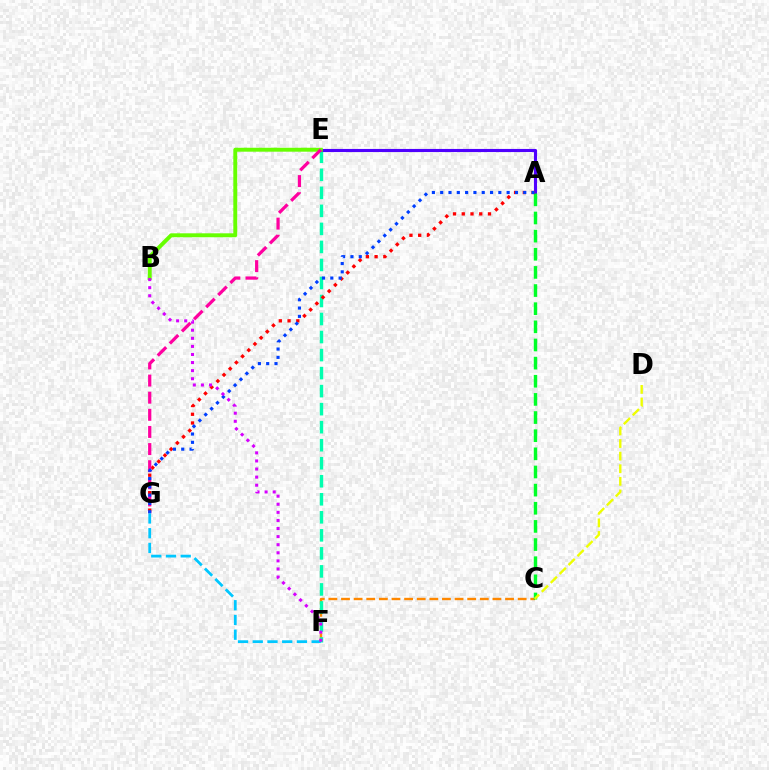{('C', 'F'): [{'color': '#ff8800', 'line_style': 'dashed', 'thickness': 1.71}], ('E', 'F'): [{'color': '#00ffaf', 'line_style': 'dashed', 'thickness': 2.45}], ('A', 'E'): [{'color': '#4f00ff', 'line_style': 'solid', 'thickness': 2.24}], ('A', 'C'): [{'color': '#00ff27', 'line_style': 'dashed', 'thickness': 2.46}], ('B', 'E'): [{'color': '#66ff00', 'line_style': 'solid', 'thickness': 2.83}], ('A', 'G'): [{'color': '#ff0000', 'line_style': 'dotted', 'thickness': 2.37}, {'color': '#003fff', 'line_style': 'dotted', 'thickness': 2.26}], ('C', 'D'): [{'color': '#eeff00', 'line_style': 'dashed', 'thickness': 1.71}], ('E', 'G'): [{'color': '#ff00a0', 'line_style': 'dashed', 'thickness': 2.33}], ('F', 'G'): [{'color': '#00c7ff', 'line_style': 'dashed', 'thickness': 2.0}], ('B', 'F'): [{'color': '#d600ff', 'line_style': 'dotted', 'thickness': 2.2}]}